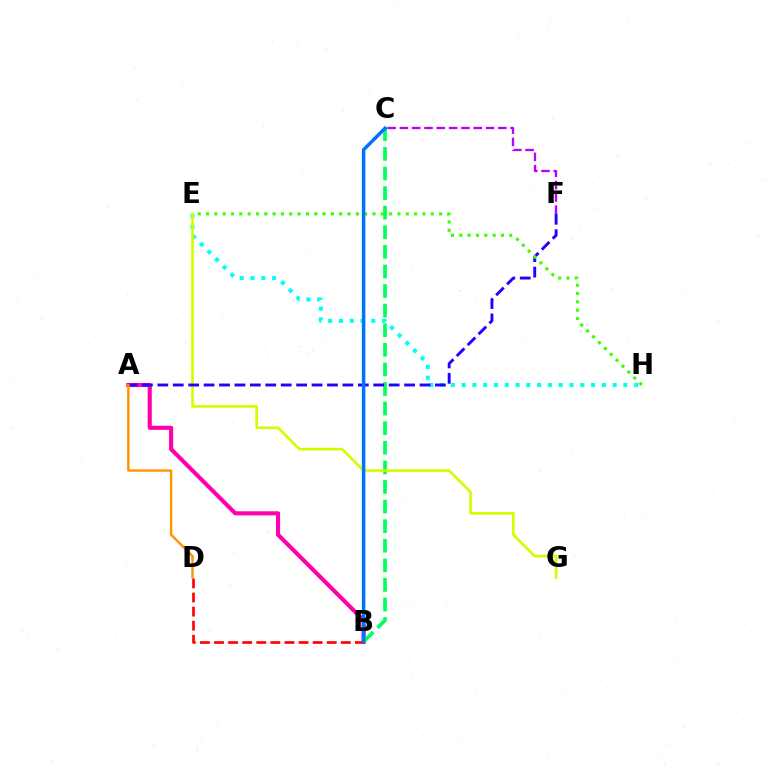{('E', 'H'): [{'color': '#00fff6', 'line_style': 'dotted', 'thickness': 2.93}, {'color': '#3dff00', 'line_style': 'dotted', 'thickness': 2.26}], ('C', 'F'): [{'color': '#b900ff', 'line_style': 'dashed', 'thickness': 1.67}], ('A', 'B'): [{'color': '#ff00ac', 'line_style': 'solid', 'thickness': 2.97}], ('B', 'C'): [{'color': '#00ff5c', 'line_style': 'dashed', 'thickness': 2.66}, {'color': '#0074ff', 'line_style': 'solid', 'thickness': 2.52}], ('E', 'G'): [{'color': '#d1ff00', 'line_style': 'solid', 'thickness': 1.92}], ('A', 'F'): [{'color': '#2500ff', 'line_style': 'dashed', 'thickness': 2.09}], ('B', 'D'): [{'color': '#ff0000', 'line_style': 'dashed', 'thickness': 1.91}], ('A', 'D'): [{'color': '#ff9400', 'line_style': 'solid', 'thickness': 1.74}]}